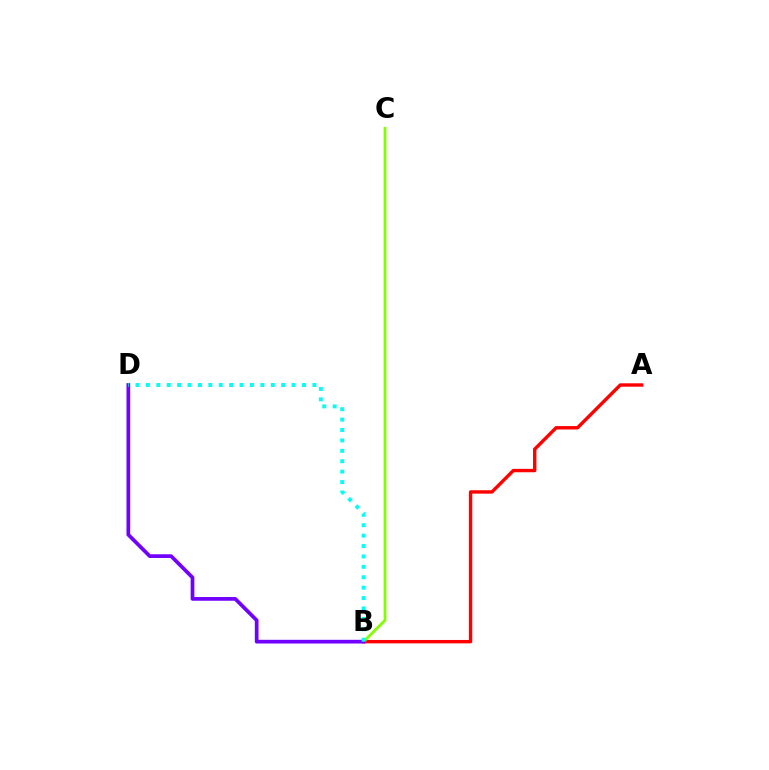{('A', 'B'): [{'color': '#ff0000', 'line_style': 'solid', 'thickness': 2.45}], ('B', 'C'): [{'color': '#84ff00', 'line_style': 'solid', 'thickness': 2.02}], ('B', 'D'): [{'color': '#7200ff', 'line_style': 'solid', 'thickness': 2.68}, {'color': '#00fff6', 'line_style': 'dotted', 'thickness': 2.83}]}